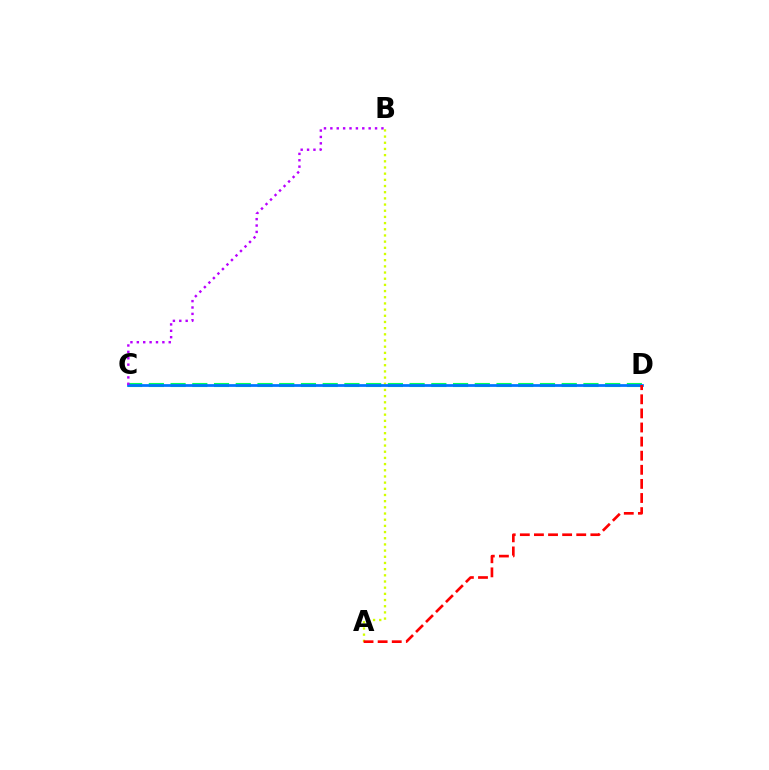{('A', 'B'): [{'color': '#d1ff00', 'line_style': 'dotted', 'thickness': 1.68}], ('C', 'D'): [{'color': '#00ff5c', 'line_style': 'dashed', 'thickness': 2.95}, {'color': '#0074ff', 'line_style': 'solid', 'thickness': 1.98}], ('B', 'C'): [{'color': '#b900ff', 'line_style': 'dotted', 'thickness': 1.73}], ('A', 'D'): [{'color': '#ff0000', 'line_style': 'dashed', 'thickness': 1.92}]}